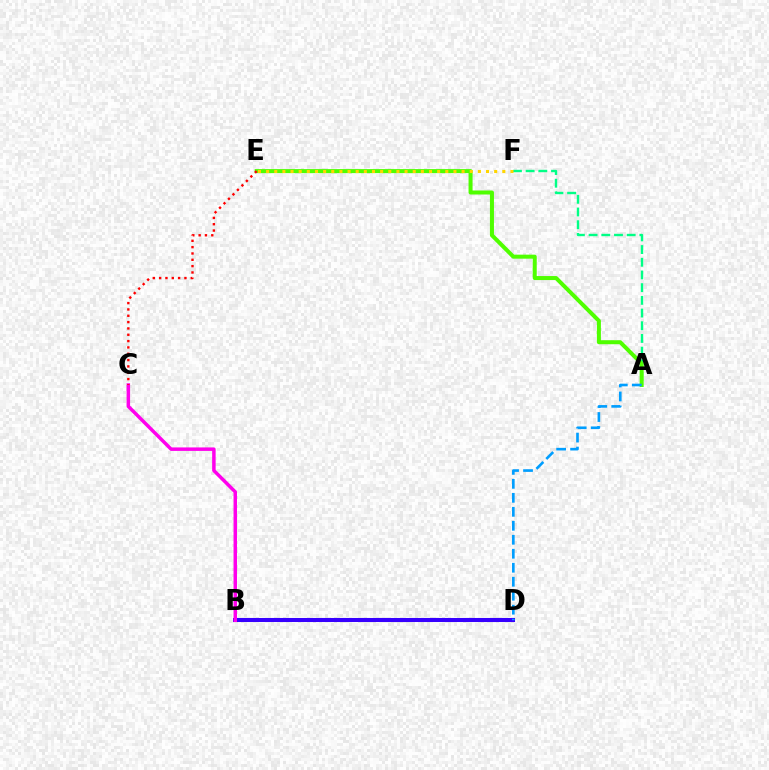{('A', 'F'): [{'color': '#00ff86', 'line_style': 'dashed', 'thickness': 1.72}], ('A', 'E'): [{'color': '#4fff00', 'line_style': 'solid', 'thickness': 2.89}], ('B', 'D'): [{'color': '#3700ff', 'line_style': 'solid', 'thickness': 2.91}], ('B', 'C'): [{'color': '#ff00ed', 'line_style': 'solid', 'thickness': 2.51}], ('E', 'F'): [{'color': '#ffd500', 'line_style': 'dotted', 'thickness': 2.21}], ('C', 'E'): [{'color': '#ff0000', 'line_style': 'dotted', 'thickness': 1.72}], ('A', 'D'): [{'color': '#009eff', 'line_style': 'dashed', 'thickness': 1.9}]}